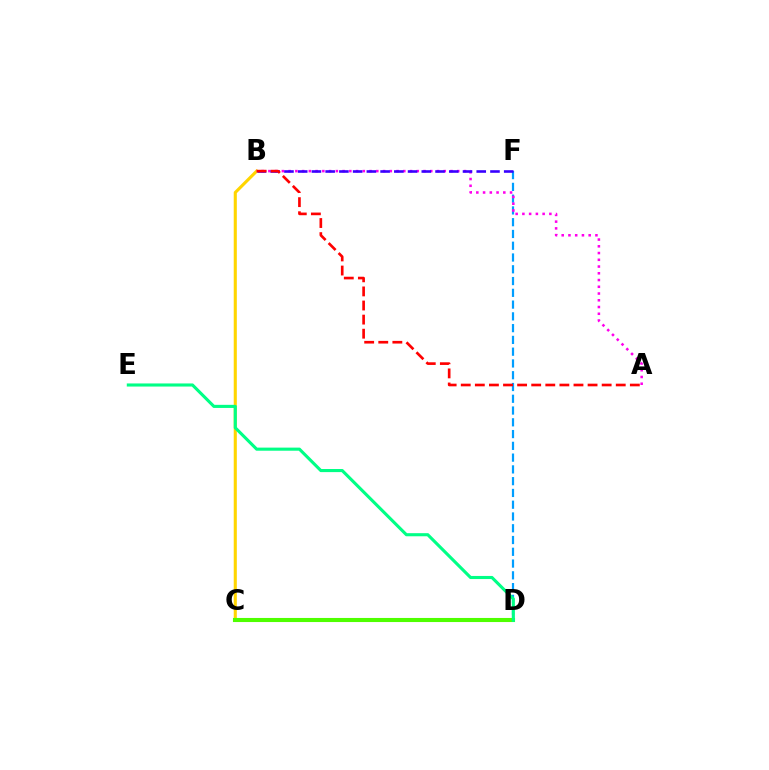{('B', 'C'): [{'color': '#ffd500', 'line_style': 'solid', 'thickness': 2.23}], ('D', 'F'): [{'color': '#009eff', 'line_style': 'dashed', 'thickness': 1.6}], ('A', 'B'): [{'color': '#ff00ed', 'line_style': 'dotted', 'thickness': 1.83}, {'color': '#ff0000', 'line_style': 'dashed', 'thickness': 1.91}], ('B', 'F'): [{'color': '#3700ff', 'line_style': 'dashed', 'thickness': 1.87}], ('C', 'D'): [{'color': '#4fff00', 'line_style': 'solid', 'thickness': 2.94}], ('D', 'E'): [{'color': '#00ff86', 'line_style': 'solid', 'thickness': 2.23}]}